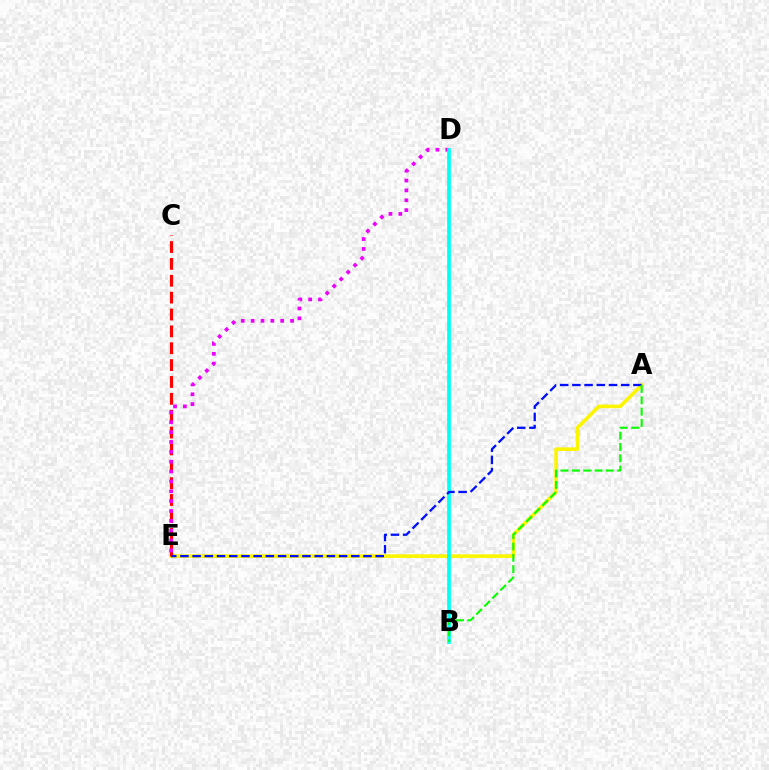{('A', 'E'): [{'color': '#fcf500', 'line_style': 'solid', 'thickness': 2.6}, {'color': '#0010ff', 'line_style': 'dashed', 'thickness': 1.66}], ('C', 'E'): [{'color': '#ff0000', 'line_style': 'dashed', 'thickness': 2.29}], ('D', 'E'): [{'color': '#ee00ff', 'line_style': 'dotted', 'thickness': 2.68}], ('B', 'D'): [{'color': '#00fff6', 'line_style': 'solid', 'thickness': 2.65}], ('A', 'B'): [{'color': '#08ff00', 'line_style': 'dashed', 'thickness': 1.54}]}